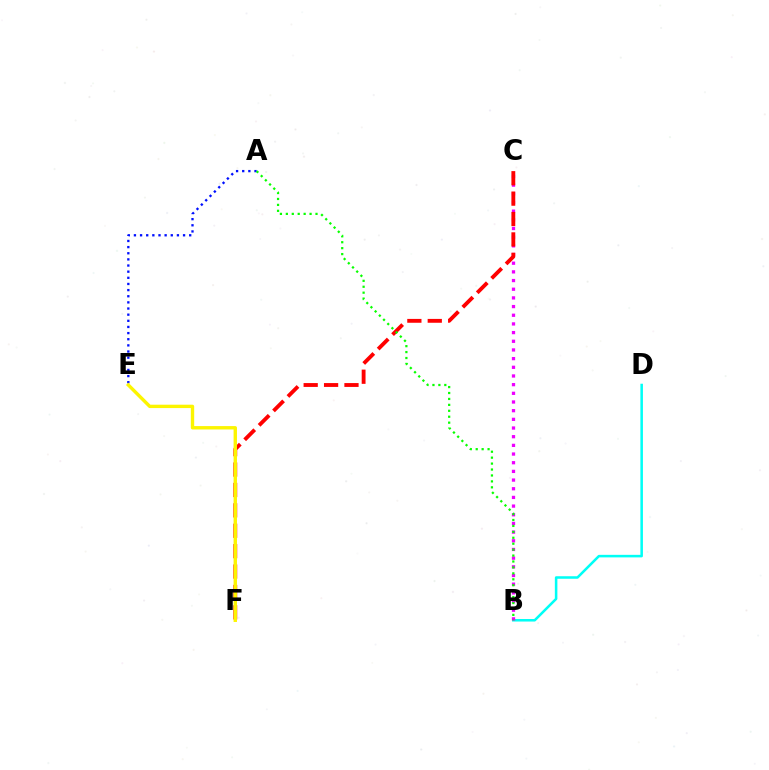{('A', 'E'): [{'color': '#0010ff', 'line_style': 'dotted', 'thickness': 1.67}], ('B', 'D'): [{'color': '#00fff6', 'line_style': 'solid', 'thickness': 1.83}], ('B', 'C'): [{'color': '#ee00ff', 'line_style': 'dotted', 'thickness': 2.36}], ('C', 'F'): [{'color': '#ff0000', 'line_style': 'dashed', 'thickness': 2.77}], ('E', 'F'): [{'color': '#fcf500', 'line_style': 'solid', 'thickness': 2.43}], ('A', 'B'): [{'color': '#08ff00', 'line_style': 'dotted', 'thickness': 1.61}]}